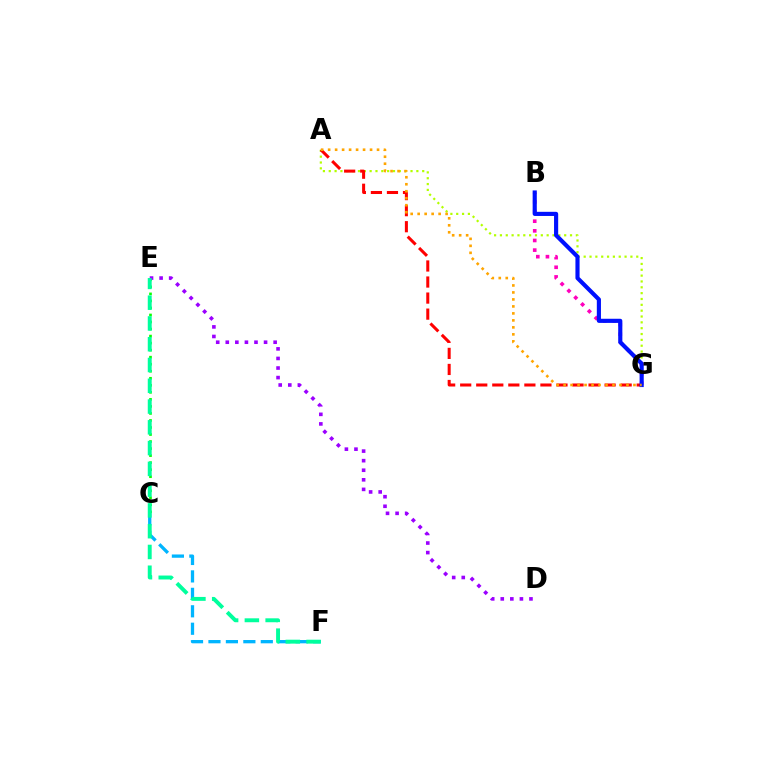{('C', 'E'): [{'color': '#08ff00', 'line_style': 'dotted', 'thickness': 1.91}], ('A', 'G'): [{'color': '#b3ff00', 'line_style': 'dotted', 'thickness': 1.59}, {'color': '#ff0000', 'line_style': 'dashed', 'thickness': 2.18}, {'color': '#ffa500', 'line_style': 'dotted', 'thickness': 1.9}], ('C', 'F'): [{'color': '#00b5ff', 'line_style': 'dashed', 'thickness': 2.37}], ('D', 'E'): [{'color': '#9b00ff', 'line_style': 'dotted', 'thickness': 2.6}], ('E', 'F'): [{'color': '#00ff9d', 'line_style': 'dashed', 'thickness': 2.82}], ('B', 'G'): [{'color': '#ff00bd', 'line_style': 'dotted', 'thickness': 2.62}, {'color': '#0010ff', 'line_style': 'solid', 'thickness': 2.98}]}